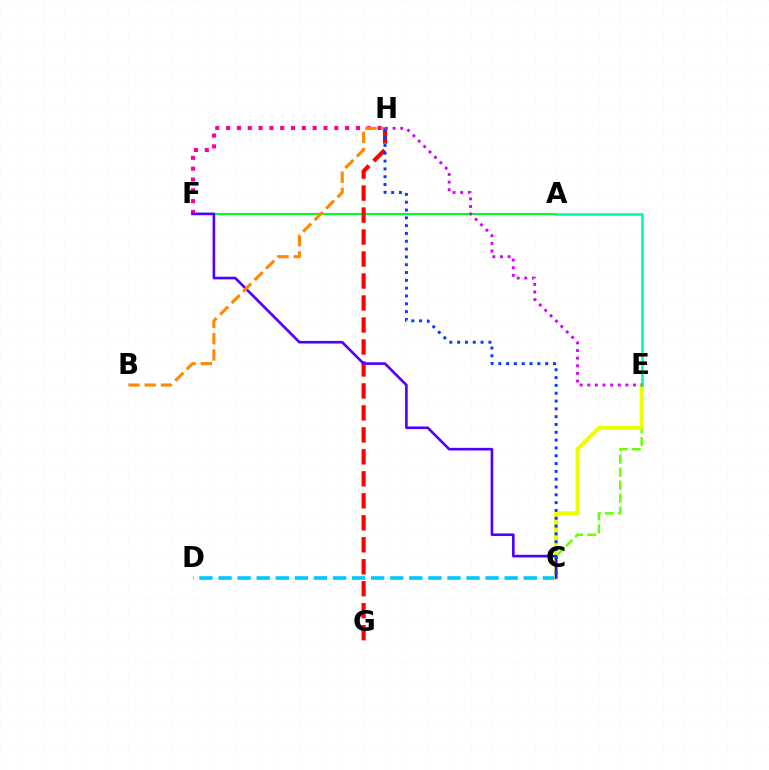{('C', 'D'): [{'color': '#00c7ff', 'line_style': 'dashed', 'thickness': 2.59}], ('C', 'E'): [{'color': '#66ff00', 'line_style': 'dashed', 'thickness': 1.77}, {'color': '#eeff00', 'line_style': 'solid', 'thickness': 2.9}], ('F', 'H'): [{'color': '#ff00a0', 'line_style': 'dotted', 'thickness': 2.94}], ('A', 'F'): [{'color': '#00ff27', 'line_style': 'solid', 'thickness': 1.52}], ('G', 'H'): [{'color': '#ff0000', 'line_style': 'dashed', 'thickness': 2.99}], ('C', 'F'): [{'color': '#4f00ff', 'line_style': 'solid', 'thickness': 1.9}], ('B', 'H'): [{'color': '#ff8800', 'line_style': 'dashed', 'thickness': 2.2}], ('A', 'E'): [{'color': '#00ffaf', 'line_style': 'solid', 'thickness': 1.92}], ('C', 'H'): [{'color': '#003fff', 'line_style': 'dotted', 'thickness': 2.12}], ('E', 'H'): [{'color': '#d600ff', 'line_style': 'dotted', 'thickness': 2.07}]}